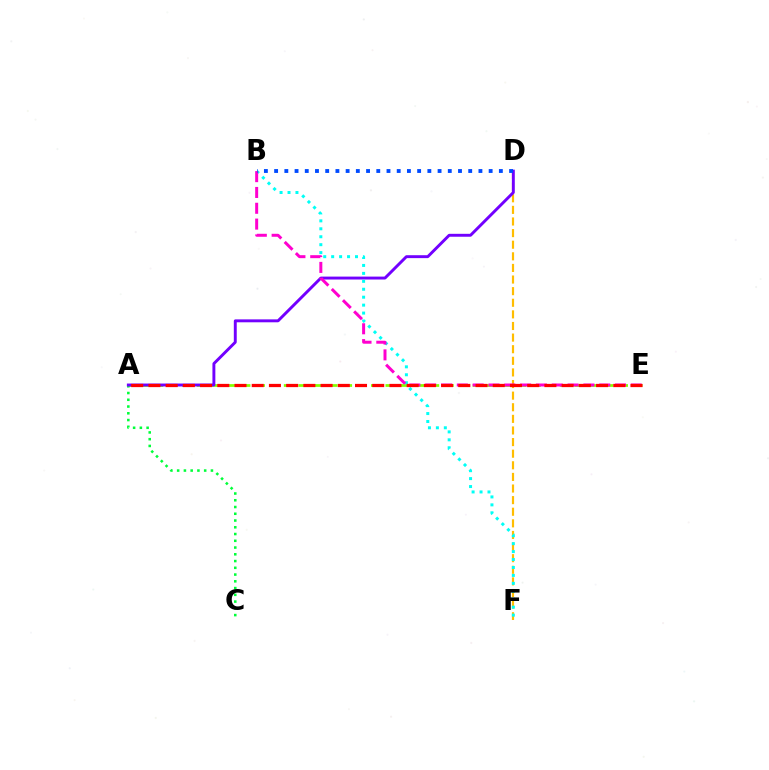{('A', 'E'): [{'color': '#84ff00', 'line_style': 'dashed', 'thickness': 1.97}, {'color': '#ff0000', 'line_style': 'dashed', 'thickness': 2.34}], ('D', 'F'): [{'color': '#ffbd00', 'line_style': 'dashed', 'thickness': 1.58}], ('A', 'C'): [{'color': '#00ff39', 'line_style': 'dotted', 'thickness': 1.84}], ('A', 'D'): [{'color': '#7200ff', 'line_style': 'solid', 'thickness': 2.1}], ('B', 'F'): [{'color': '#00fff6', 'line_style': 'dotted', 'thickness': 2.16}], ('B', 'E'): [{'color': '#ff00cf', 'line_style': 'dashed', 'thickness': 2.15}], ('B', 'D'): [{'color': '#004bff', 'line_style': 'dotted', 'thickness': 2.78}]}